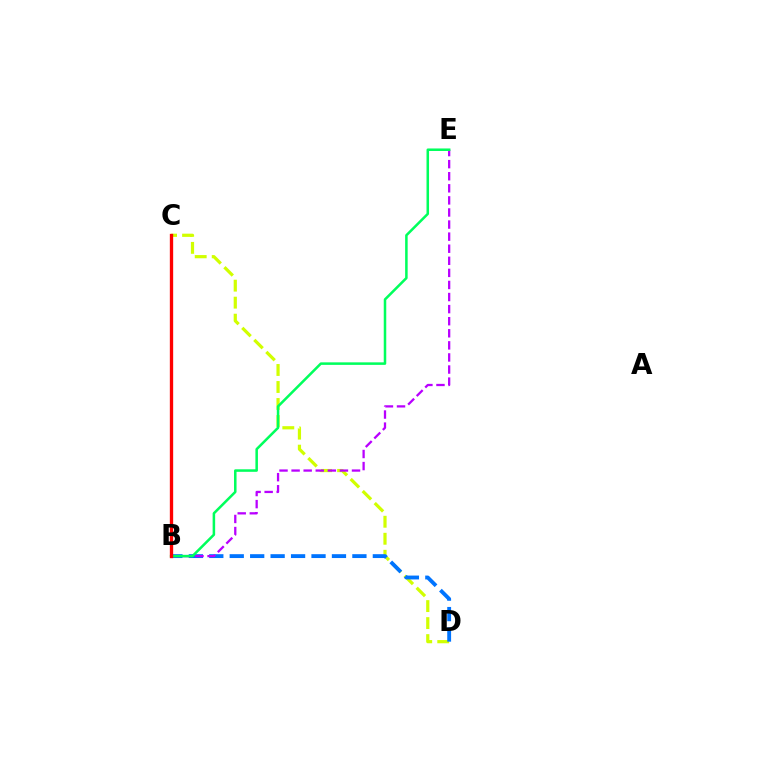{('C', 'D'): [{'color': '#d1ff00', 'line_style': 'dashed', 'thickness': 2.31}], ('B', 'D'): [{'color': '#0074ff', 'line_style': 'dashed', 'thickness': 2.78}], ('B', 'E'): [{'color': '#b900ff', 'line_style': 'dashed', 'thickness': 1.64}, {'color': '#00ff5c', 'line_style': 'solid', 'thickness': 1.82}], ('B', 'C'): [{'color': '#ff0000', 'line_style': 'solid', 'thickness': 2.39}]}